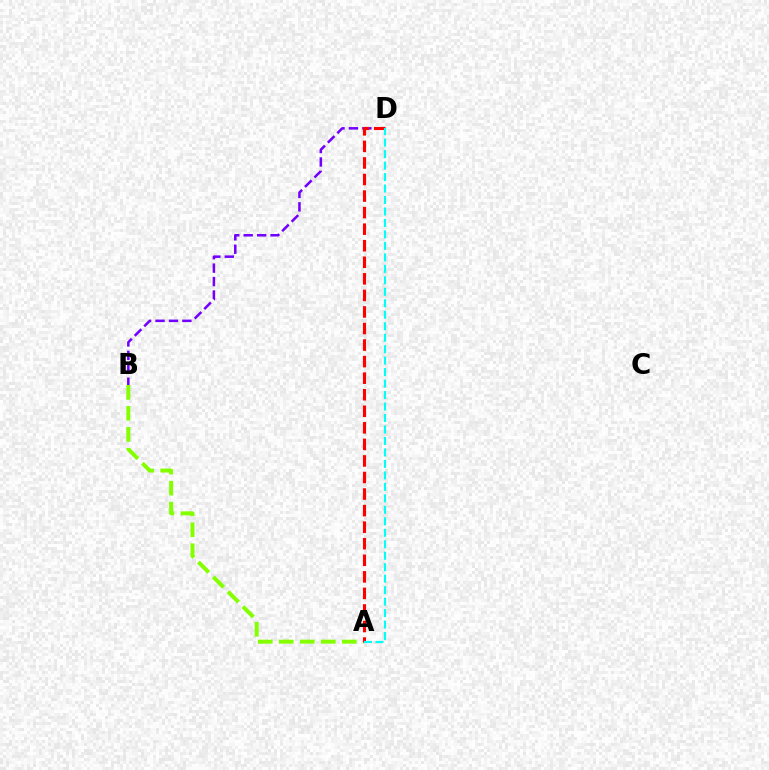{('A', 'B'): [{'color': '#84ff00', 'line_style': 'dashed', 'thickness': 2.85}], ('B', 'D'): [{'color': '#7200ff', 'line_style': 'dashed', 'thickness': 1.82}], ('A', 'D'): [{'color': '#ff0000', 'line_style': 'dashed', 'thickness': 2.25}, {'color': '#00fff6', 'line_style': 'dashed', 'thickness': 1.56}]}